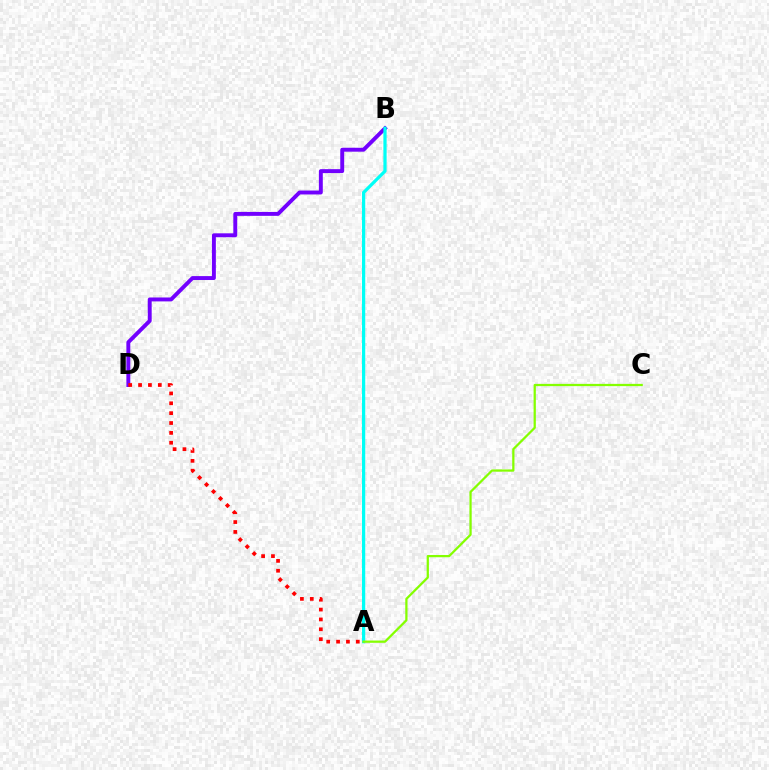{('B', 'D'): [{'color': '#7200ff', 'line_style': 'solid', 'thickness': 2.82}], ('A', 'B'): [{'color': '#00fff6', 'line_style': 'solid', 'thickness': 2.32}], ('A', 'D'): [{'color': '#ff0000', 'line_style': 'dotted', 'thickness': 2.68}], ('A', 'C'): [{'color': '#84ff00', 'line_style': 'solid', 'thickness': 1.62}]}